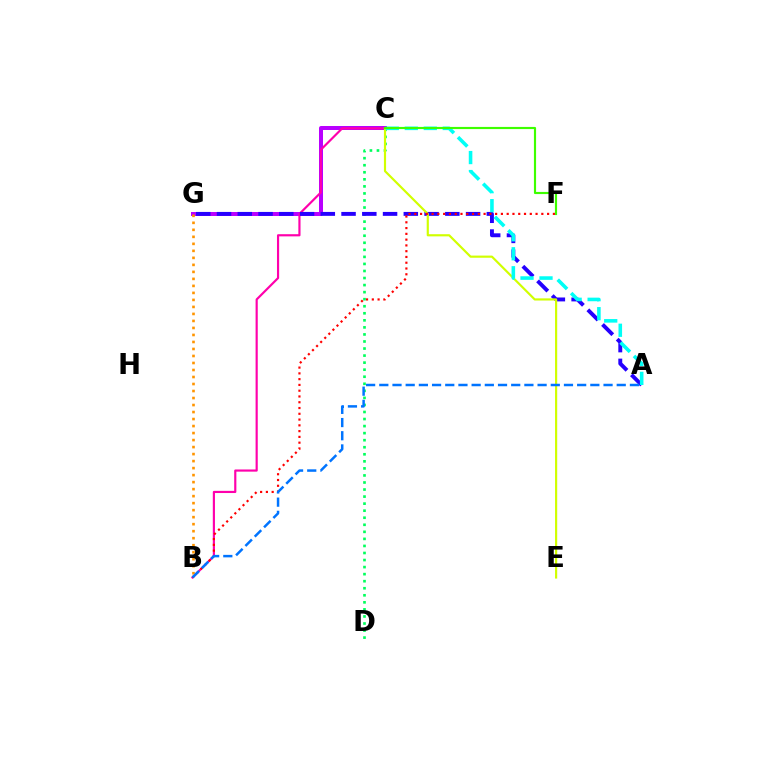{('C', 'G'): [{'color': '#b900ff', 'line_style': 'solid', 'thickness': 2.88}], ('B', 'C'): [{'color': '#ff00ac', 'line_style': 'solid', 'thickness': 1.56}], ('C', 'D'): [{'color': '#00ff5c', 'line_style': 'dotted', 'thickness': 1.92}], ('A', 'G'): [{'color': '#2500ff', 'line_style': 'dashed', 'thickness': 2.82}], ('B', 'G'): [{'color': '#ff9400', 'line_style': 'dotted', 'thickness': 1.9}], ('C', 'E'): [{'color': '#d1ff00', 'line_style': 'solid', 'thickness': 1.56}], ('A', 'C'): [{'color': '#00fff6', 'line_style': 'dashed', 'thickness': 2.58}], ('C', 'F'): [{'color': '#3dff00', 'line_style': 'solid', 'thickness': 1.55}], ('B', 'F'): [{'color': '#ff0000', 'line_style': 'dotted', 'thickness': 1.57}], ('A', 'B'): [{'color': '#0074ff', 'line_style': 'dashed', 'thickness': 1.79}]}